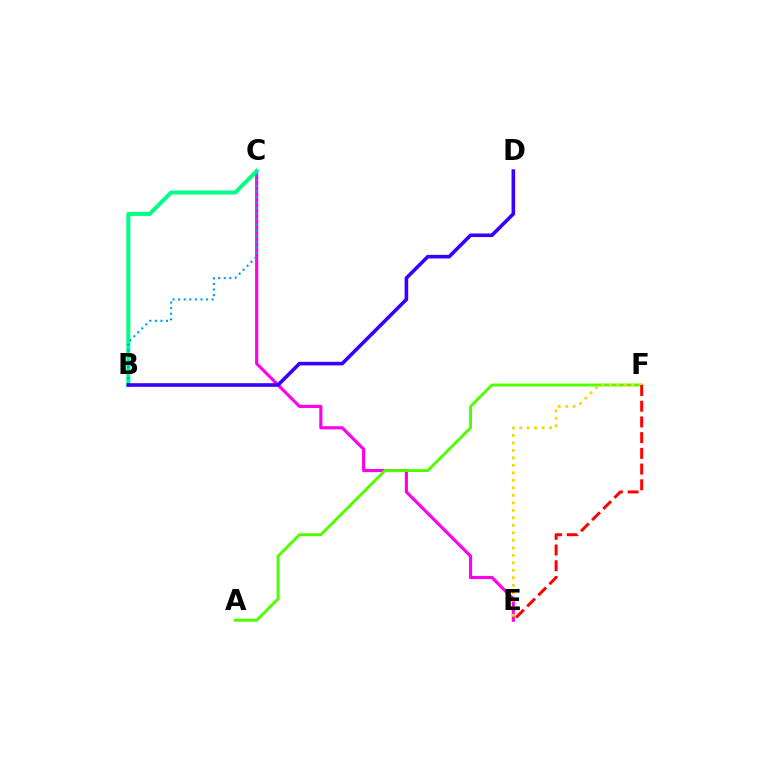{('C', 'E'): [{'color': '#ff00ed', 'line_style': 'solid', 'thickness': 2.26}], ('A', 'F'): [{'color': '#4fff00', 'line_style': 'solid', 'thickness': 2.09}], ('B', 'C'): [{'color': '#00ff86', 'line_style': 'solid', 'thickness': 2.91}, {'color': '#009eff', 'line_style': 'dotted', 'thickness': 1.52}], ('E', 'F'): [{'color': '#ffd500', 'line_style': 'dotted', 'thickness': 2.04}, {'color': '#ff0000', 'line_style': 'dashed', 'thickness': 2.13}], ('B', 'D'): [{'color': '#3700ff', 'line_style': 'solid', 'thickness': 2.6}]}